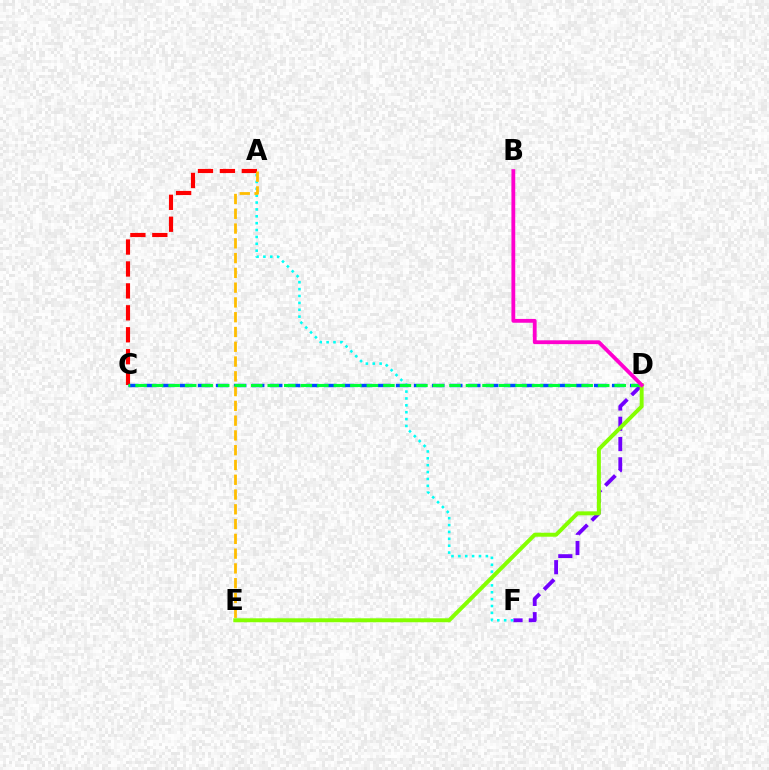{('A', 'C'): [{'color': '#ff0000', 'line_style': 'dashed', 'thickness': 2.98}], ('C', 'D'): [{'color': '#004bff', 'line_style': 'dashed', 'thickness': 2.45}, {'color': '#00ff39', 'line_style': 'dashed', 'thickness': 2.24}], ('D', 'F'): [{'color': '#7200ff', 'line_style': 'dashed', 'thickness': 2.76}], ('A', 'F'): [{'color': '#00fff6', 'line_style': 'dotted', 'thickness': 1.87}], ('A', 'E'): [{'color': '#ffbd00', 'line_style': 'dashed', 'thickness': 2.01}], ('D', 'E'): [{'color': '#84ff00', 'line_style': 'solid', 'thickness': 2.85}], ('B', 'D'): [{'color': '#ff00cf', 'line_style': 'solid', 'thickness': 2.75}]}